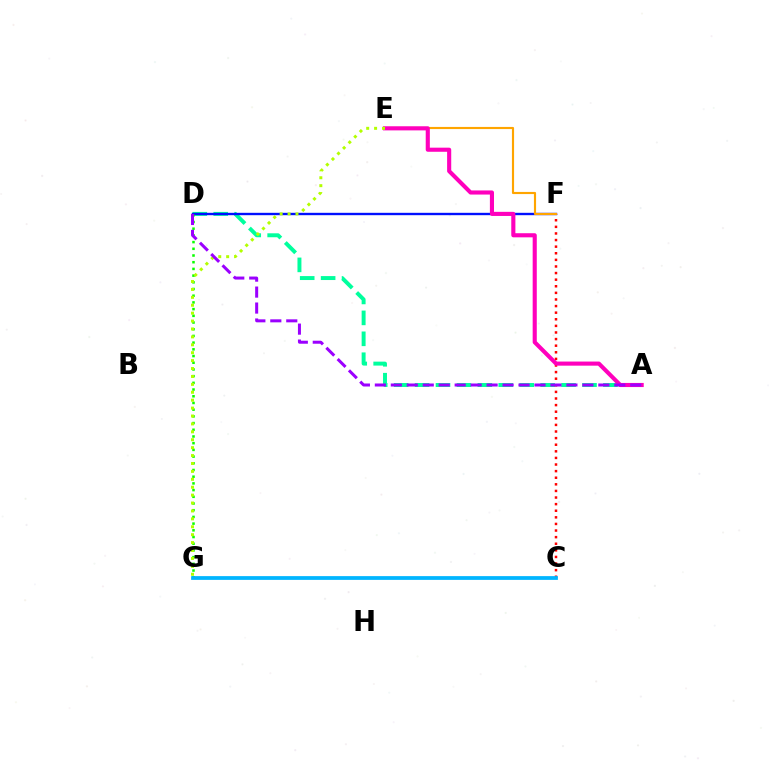{('A', 'D'): [{'color': '#00ff9d', 'line_style': 'dashed', 'thickness': 2.84}, {'color': '#9b00ff', 'line_style': 'dashed', 'thickness': 2.17}], ('C', 'F'): [{'color': '#ff0000', 'line_style': 'dotted', 'thickness': 1.79}], ('D', 'F'): [{'color': '#0010ff', 'line_style': 'solid', 'thickness': 1.71}], ('E', 'F'): [{'color': '#ffa500', 'line_style': 'solid', 'thickness': 1.55}], ('D', 'G'): [{'color': '#08ff00', 'line_style': 'dotted', 'thickness': 1.82}], ('C', 'G'): [{'color': '#00b5ff', 'line_style': 'solid', 'thickness': 2.71}], ('A', 'E'): [{'color': '#ff00bd', 'line_style': 'solid', 'thickness': 2.96}], ('E', 'G'): [{'color': '#b3ff00', 'line_style': 'dotted', 'thickness': 2.15}]}